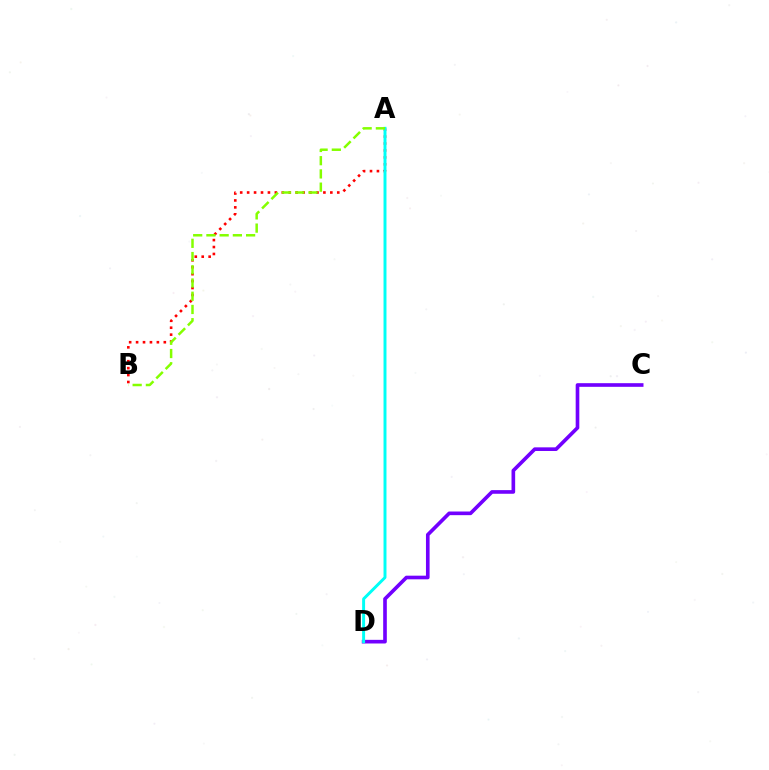{('A', 'B'): [{'color': '#ff0000', 'line_style': 'dotted', 'thickness': 1.88}, {'color': '#84ff00', 'line_style': 'dashed', 'thickness': 1.8}], ('C', 'D'): [{'color': '#7200ff', 'line_style': 'solid', 'thickness': 2.62}], ('A', 'D'): [{'color': '#00fff6', 'line_style': 'solid', 'thickness': 2.12}]}